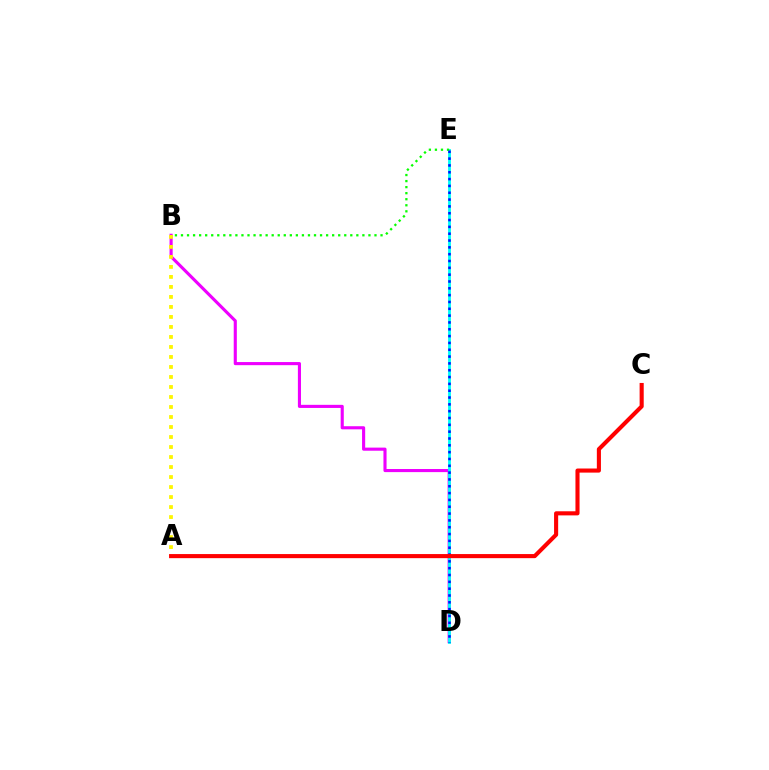{('B', 'D'): [{'color': '#ee00ff', 'line_style': 'solid', 'thickness': 2.24}], ('A', 'B'): [{'color': '#fcf500', 'line_style': 'dotted', 'thickness': 2.72}], ('D', 'E'): [{'color': '#00fff6', 'line_style': 'solid', 'thickness': 2.03}, {'color': '#0010ff', 'line_style': 'dotted', 'thickness': 1.85}], ('B', 'E'): [{'color': '#08ff00', 'line_style': 'dotted', 'thickness': 1.64}], ('A', 'C'): [{'color': '#ff0000', 'line_style': 'solid', 'thickness': 2.95}]}